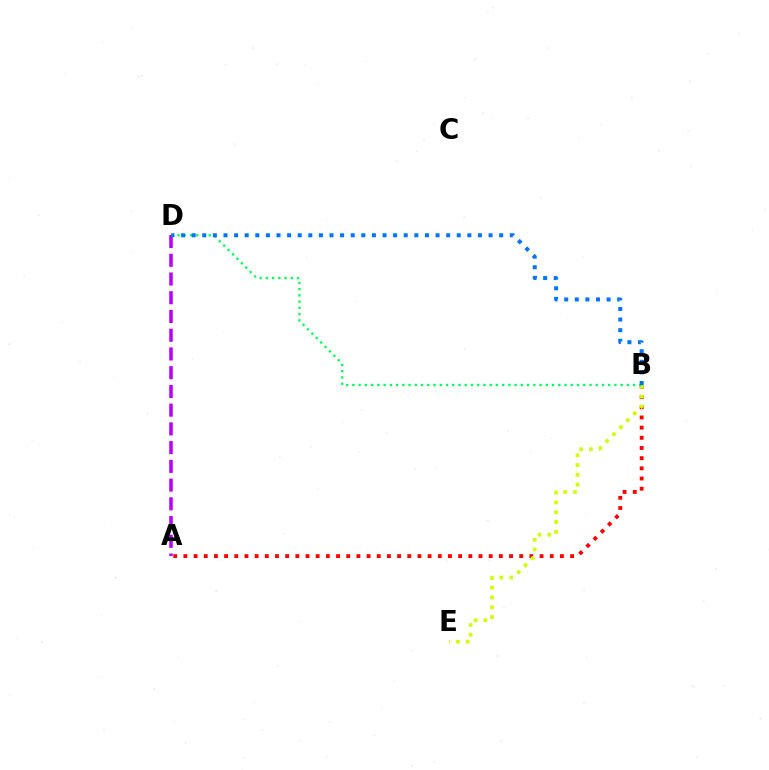{('A', 'B'): [{'color': '#ff0000', 'line_style': 'dotted', 'thickness': 2.76}], ('B', 'E'): [{'color': '#d1ff00', 'line_style': 'dotted', 'thickness': 2.66}], ('A', 'D'): [{'color': '#b900ff', 'line_style': 'dashed', 'thickness': 2.55}], ('B', 'D'): [{'color': '#00ff5c', 'line_style': 'dotted', 'thickness': 1.7}, {'color': '#0074ff', 'line_style': 'dotted', 'thickness': 2.88}]}